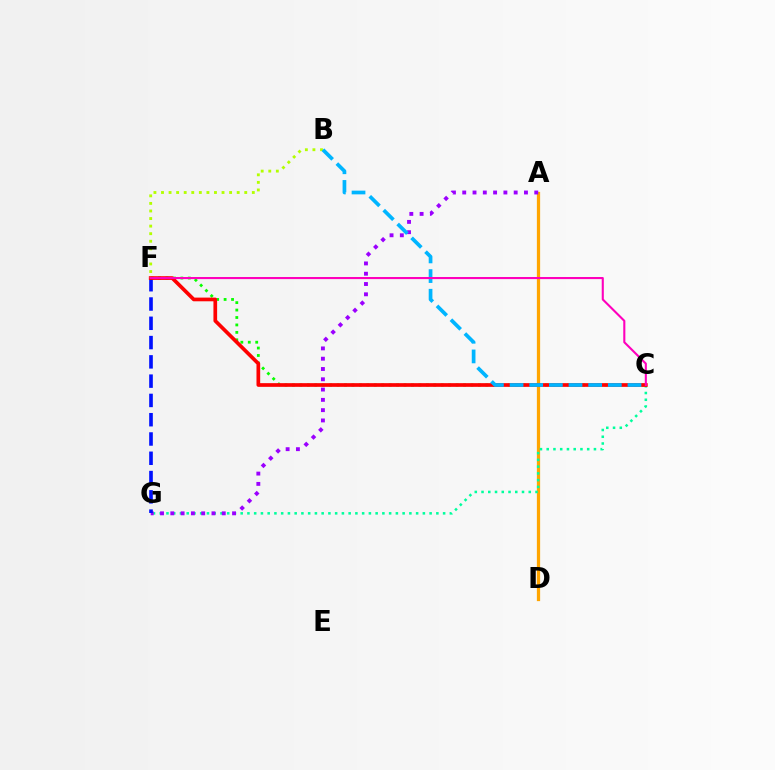{('A', 'D'): [{'color': '#ffa500', 'line_style': 'solid', 'thickness': 2.34}], ('C', 'F'): [{'color': '#08ff00', 'line_style': 'dotted', 'thickness': 2.02}, {'color': '#ff0000', 'line_style': 'solid', 'thickness': 2.66}, {'color': '#ff00bd', 'line_style': 'solid', 'thickness': 1.51}], ('C', 'G'): [{'color': '#00ff9d', 'line_style': 'dotted', 'thickness': 1.83}], ('A', 'G'): [{'color': '#9b00ff', 'line_style': 'dotted', 'thickness': 2.8}], ('F', 'G'): [{'color': '#0010ff', 'line_style': 'dashed', 'thickness': 2.62}], ('B', 'F'): [{'color': '#b3ff00', 'line_style': 'dotted', 'thickness': 2.06}], ('B', 'C'): [{'color': '#00b5ff', 'line_style': 'dashed', 'thickness': 2.67}]}